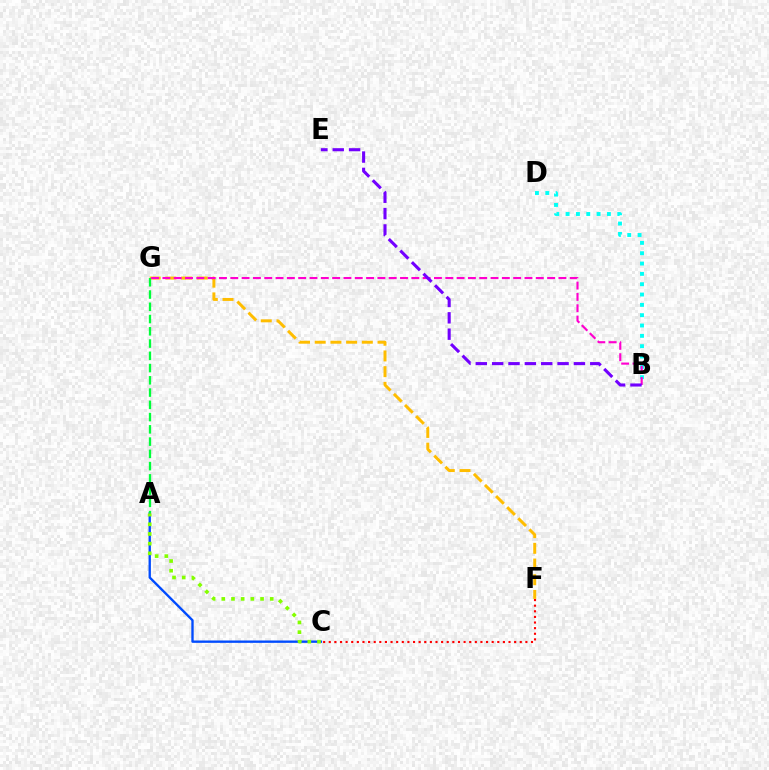{('B', 'D'): [{'color': '#00fff6', 'line_style': 'dotted', 'thickness': 2.81}], ('C', 'F'): [{'color': '#ff0000', 'line_style': 'dotted', 'thickness': 1.53}], ('F', 'G'): [{'color': '#ffbd00', 'line_style': 'dashed', 'thickness': 2.13}], ('A', 'C'): [{'color': '#004bff', 'line_style': 'solid', 'thickness': 1.69}, {'color': '#84ff00', 'line_style': 'dotted', 'thickness': 2.63}], ('A', 'G'): [{'color': '#00ff39', 'line_style': 'dashed', 'thickness': 1.66}], ('B', 'G'): [{'color': '#ff00cf', 'line_style': 'dashed', 'thickness': 1.54}], ('B', 'E'): [{'color': '#7200ff', 'line_style': 'dashed', 'thickness': 2.22}]}